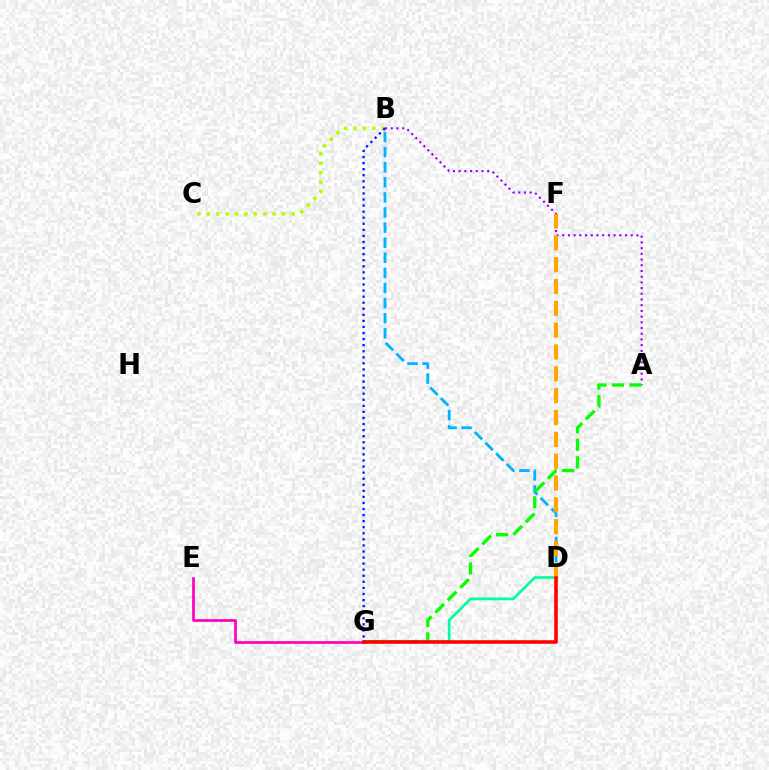{('D', 'G'): [{'color': '#00ff9d', 'line_style': 'solid', 'thickness': 1.95}, {'color': '#ff0000', 'line_style': 'solid', 'thickness': 2.56}], ('A', 'B'): [{'color': '#9b00ff', 'line_style': 'dotted', 'thickness': 1.55}], ('B', 'D'): [{'color': '#00b5ff', 'line_style': 'dashed', 'thickness': 2.05}], ('A', 'G'): [{'color': '#08ff00', 'line_style': 'dashed', 'thickness': 2.38}], ('D', 'F'): [{'color': '#ffa500', 'line_style': 'dashed', 'thickness': 2.97}], ('B', 'C'): [{'color': '#b3ff00', 'line_style': 'dotted', 'thickness': 2.56}], ('E', 'G'): [{'color': '#ff00bd', 'line_style': 'solid', 'thickness': 1.95}], ('B', 'G'): [{'color': '#0010ff', 'line_style': 'dotted', 'thickness': 1.65}]}